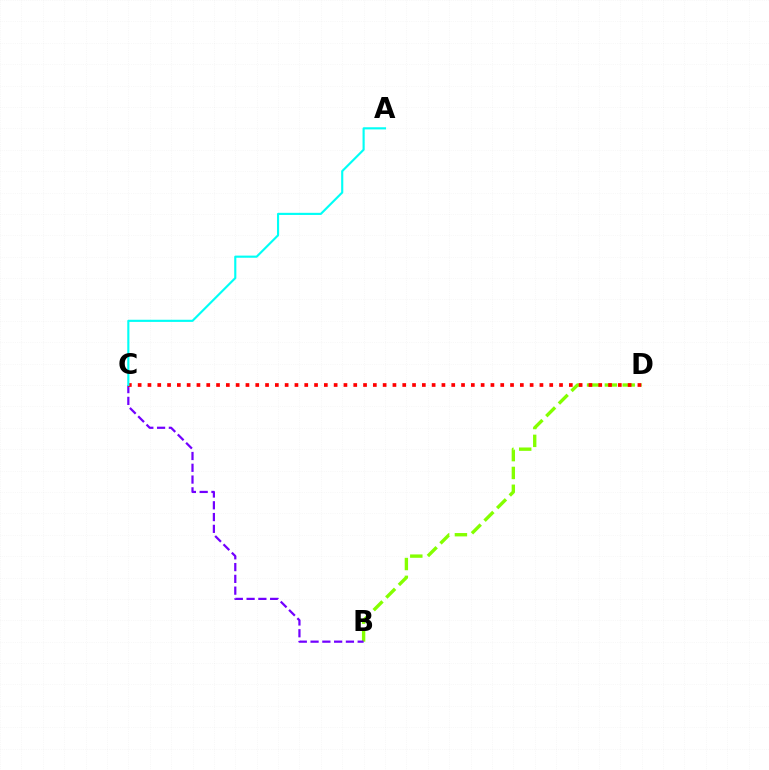{('B', 'D'): [{'color': '#84ff00', 'line_style': 'dashed', 'thickness': 2.42}], ('B', 'C'): [{'color': '#7200ff', 'line_style': 'dashed', 'thickness': 1.6}], ('C', 'D'): [{'color': '#ff0000', 'line_style': 'dotted', 'thickness': 2.66}], ('A', 'C'): [{'color': '#00fff6', 'line_style': 'solid', 'thickness': 1.54}]}